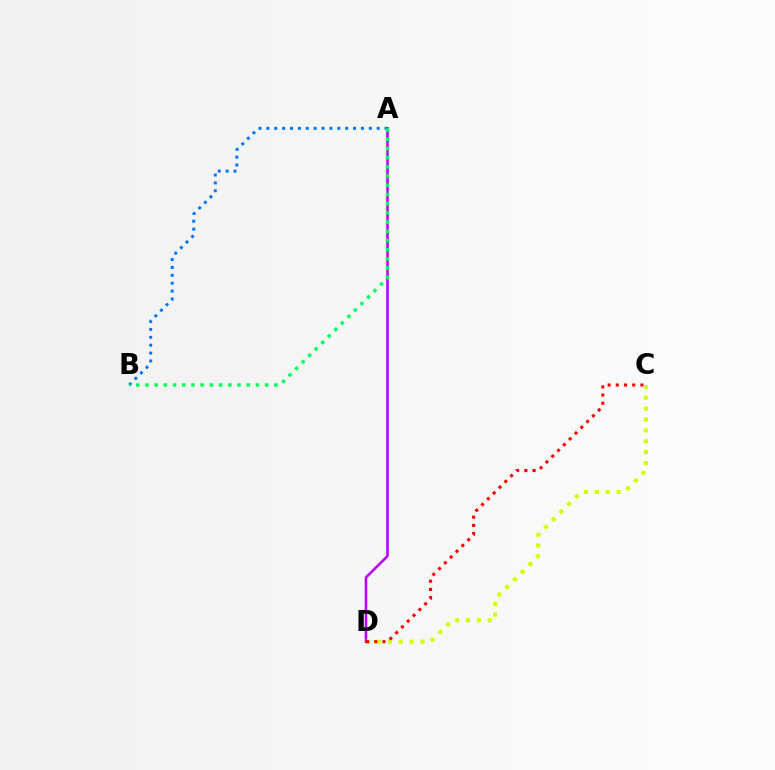{('A', 'D'): [{'color': '#b900ff', 'line_style': 'solid', 'thickness': 1.85}], ('A', 'B'): [{'color': '#0074ff', 'line_style': 'dotted', 'thickness': 2.14}, {'color': '#00ff5c', 'line_style': 'dotted', 'thickness': 2.5}], ('C', 'D'): [{'color': '#d1ff00', 'line_style': 'dotted', 'thickness': 2.96}, {'color': '#ff0000', 'line_style': 'dotted', 'thickness': 2.23}]}